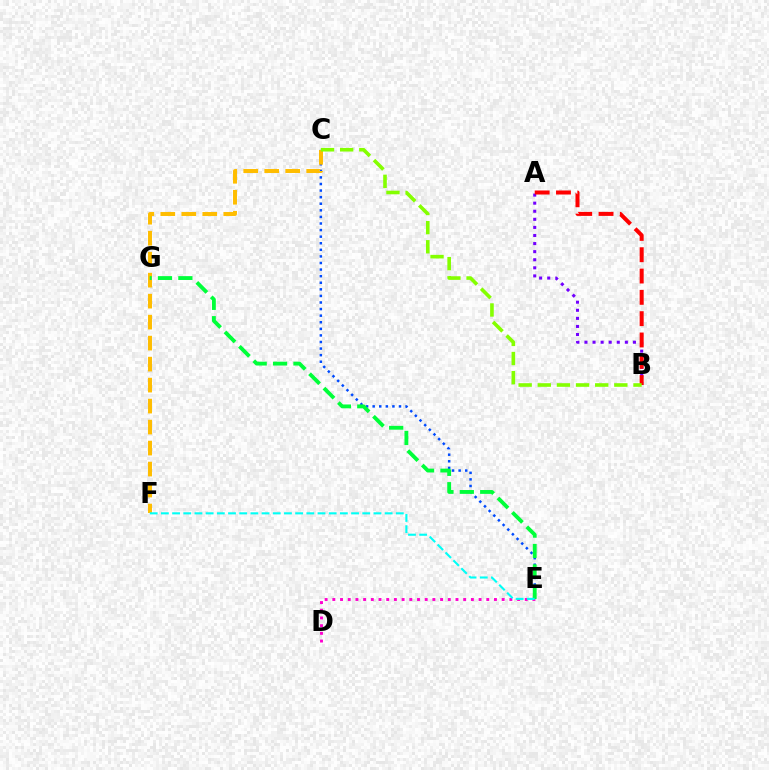{('D', 'E'): [{'color': '#ff00cf', 'line_style': 'dotted', 'thickness': 2.09}], ('C', 'E'): [{'color': '#004bff', 'line_style': 'dotted', 'thickness': 1.79}], ('A', 'B'): [{'color': '#7200ff', 'line_style': 'dotted', 'thickness': 2.2}, {'color': '#ff0000', 'line_style': 'dashed', 'thickness': 2.9}], ('C', 'F'): [{'color': '#ffbd00', 'line_style': 'dashed', 'thickness': 2.85}], ('E', 'G'): [{'color': '#00ff39', 'line_style': 'dashed', 'thickness': 2.77}], ('E', 'F'): [{'color': '#00fff6', 'line_style': 'dashed', 'thickness': 1.52}], ('B', 'C'): [{'color': '#84ff00', 'line_style': 'dashed', 'thickness': 2.6}]}